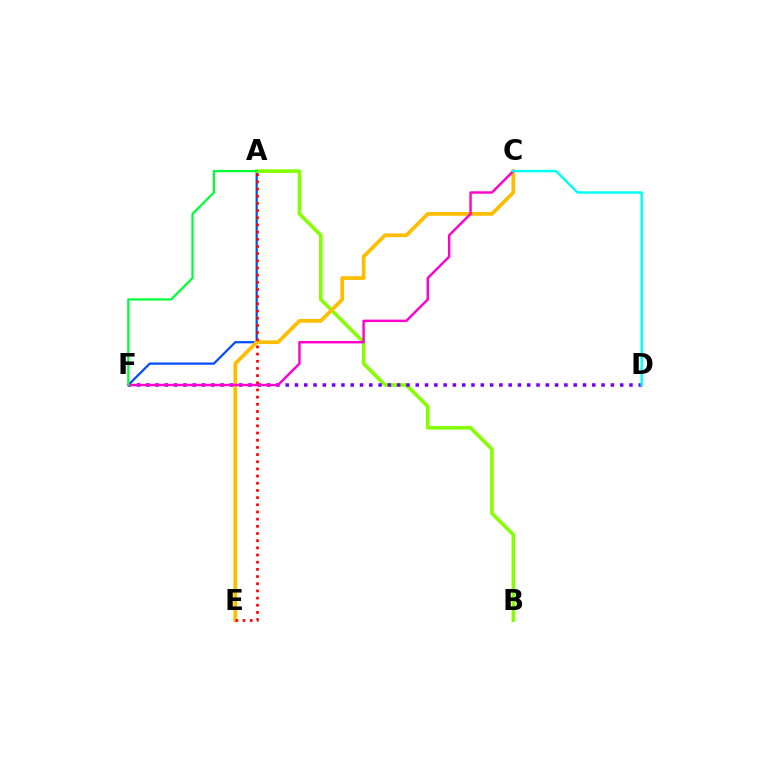{('A', 'F'): [{'color': '#004bff', 'line_style': 'solid', 'thickness': 1.6}, {'color': '#00ff39', 'line_style': 'solid', 'thickness': 1.62}], ('A', 'B'): [{'color': '#84ff00', 'line_style': 'solid', 'thickness': 2.58}], ('C', 'E'): [{'color': '#ffbd00', 'line_style': 'solid', 'thickness': 2.69}], ('D', 'F'): [{'color': '#7200ff', 'line_style': 'dotted', 'thickness': 2.52}], ('A', 'E'): [{'color': '#ff0000', 'line_style': 'dotted', 'thickness': 1.95}], ('C', 'F'): [{'color': '#ff00cf', 'line_style': 'solid', 'thickness': 1.74}], ('C', 'D'): [{'color': '#00fff6', 'line_style': 'solid', 'thickness': 1.76}]}